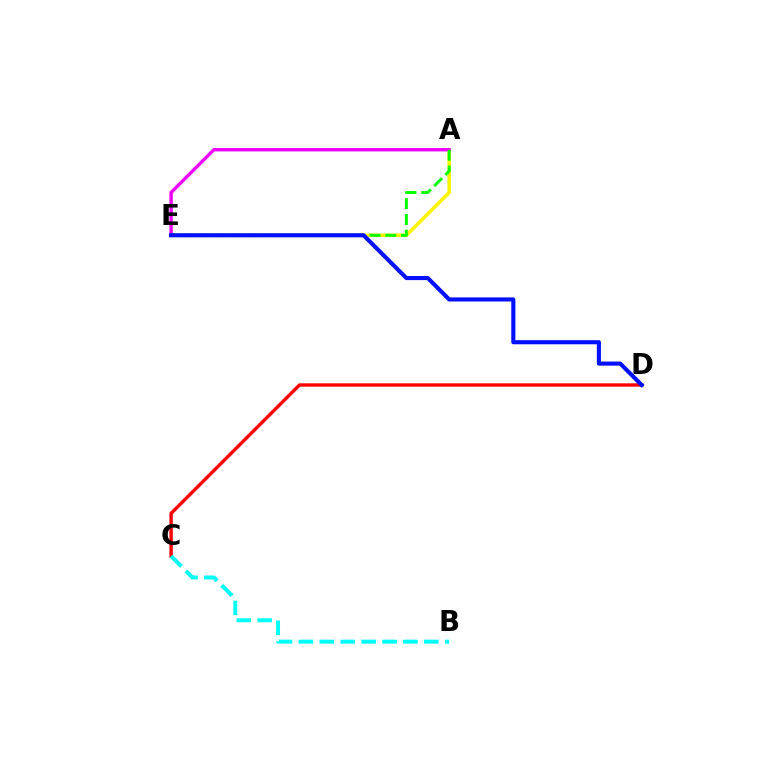{('A', 'E'): [{'color': '#fcf500', 'line_style': 'solid', 'thickness': 2.54}, {'color': '#ee00ff', 'line_style': 'solid', 'thickness': 2.43}, {'color': '#08ff00', 'line_style': 'dashed', 'thickness': 2.14}], ('C', 'D'): [{'color': '#ff0000', 'line_style': 'solid', 'thickness': 2.43}], ('B', 'C'): [{'color': '#00fff6', 'line_style': 'dashed', 'thickness': 2.84}], ('D', 'E'): [{'color': '#0010ff', 'line_style': 'solid', 'thickness': 2.96}]}